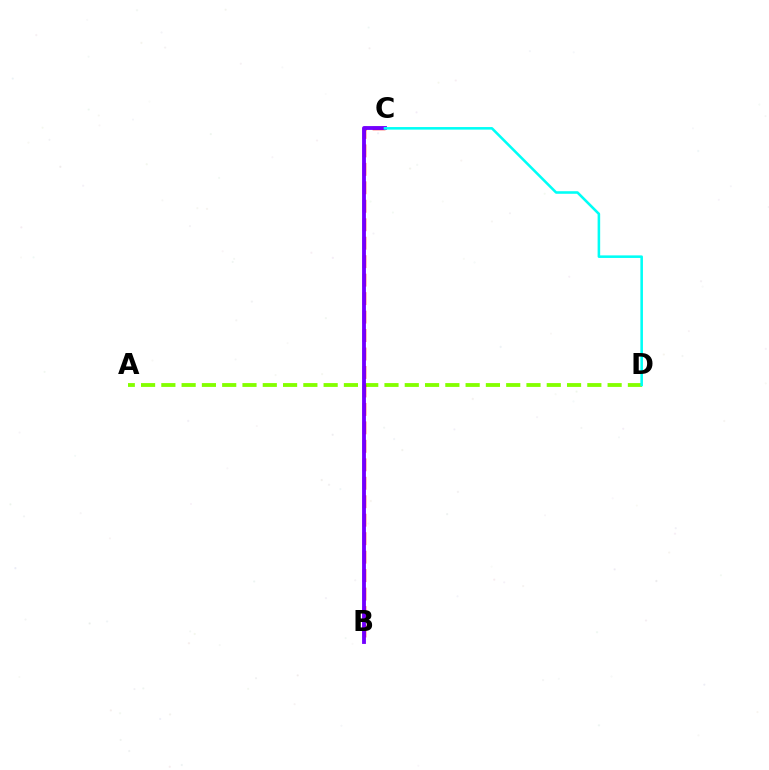{('A', 'D'): [{'color': '#84ff00', 'line_style': 'dashed', 'thickness': 2.76}], ('B', 'C'): [{'color': '#ff0000', 'line_style': 'dashed', 'thickness': 2.51}, {'color': '#7200ff', 'line_style': 'solid', 'thickness': 2.76}], ('C', 'D'): [{'color': '#00fff6', 'line_style': 'solid', 'thickness': 1.85}]}